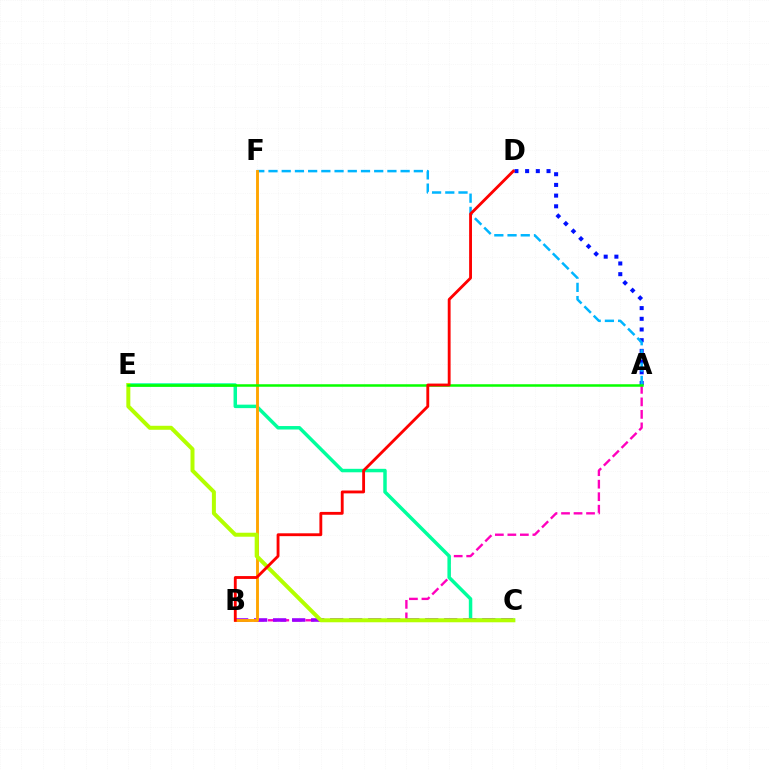{('A', 'B'): [{'color': '#ff00bd', 'line_style': 'dashed', 'thickness': 1.7}], ('C', 'E'): [{'color': '#00ff9d', 'line_style': 'solid', 'thickness': 2.5}, {'color': '#b3ff00', 'line_style': 'solid', 'thickness': 2.87}], ('A', 'D'): [{'color': '#0010ff', 'line_style': 'dotted', 'thickness': 2.91}], ('A', 'F'): [{'color': '#00b5ff', 'line_style': 'dashed', 'thickness': 1.79}], ('B', 'C'): [{'color': '#9b00ff', 'line_style': 'dashed', 'thickness': 2.58}], ('B', 'F'): [{'color': '#ffa500', 'line_style': 'solid', 'thickness': 2.08}], ('A', 'E'): [{'color': '#08ff00', 'line_style': 'solid', 'thickness': 1.8}], ('B', 'D'): [{'color': '#ff0000', 'line_style': 'solid', 'thickness': 2.05}]}